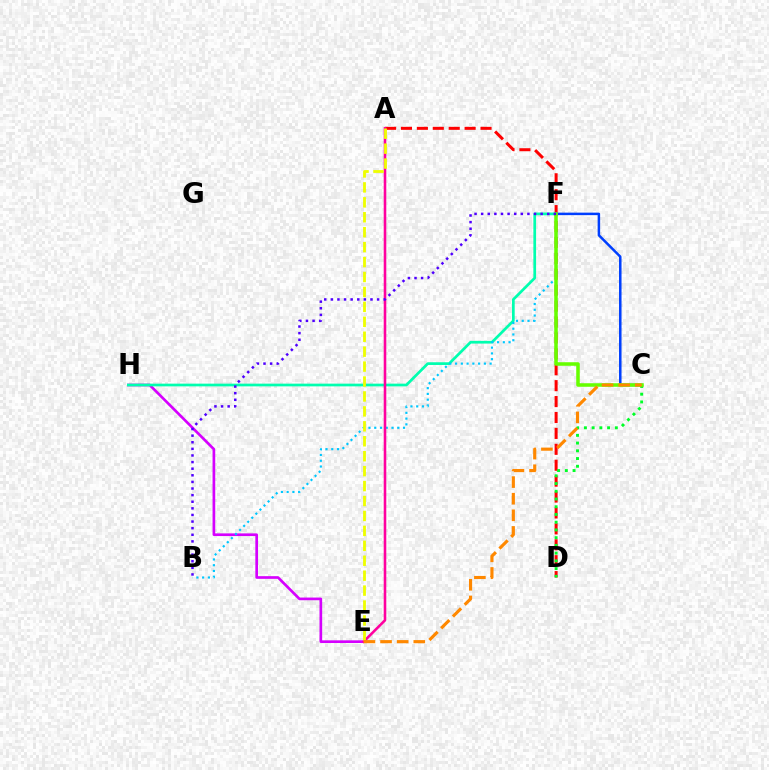{('A', 'D'): [{'color': '#ff0000', 'line_style': 'dashed', 'thickness': 2.16}], ('C', 'D'): [{'color': '#00ff27', 'line_style': 'dotted', 'thickness': 2.1}], ('E', 'H'): [{'color': '#d600ff', 'line_style': 'solid', 'thickness': 1.92}], ('C', 'F'): [{'color': '#003fff', 'line_style': 'solid', 'thickness': 1.81}, {'color': '#66ff00', 'line_style': 'solid', 'thickness': 2.55}], ('F', 'H'): [{'color': '#00ffaf', 'line_style': 'solid', 'thickness': 1.95}], ('B', 'F'): [{'color': '#00c7ff', 'line_style': 'dotted', 'thickness': 1.56}, {'color': '#4f00ff', 'line_style': 'dotted', 'thickness': 1.8}], ('A', 'E'): [{'color': '#ff00a0', 'line_style': 'solid', 'thickness': 1.86}, {'color': '#eeff00', 'line_style': 'dashed', 'thickness': 2.03}], ('C', 'E'): [{'color': '#ff8800', 'line_style': 'dashed', 'thickness': 2.26}]}